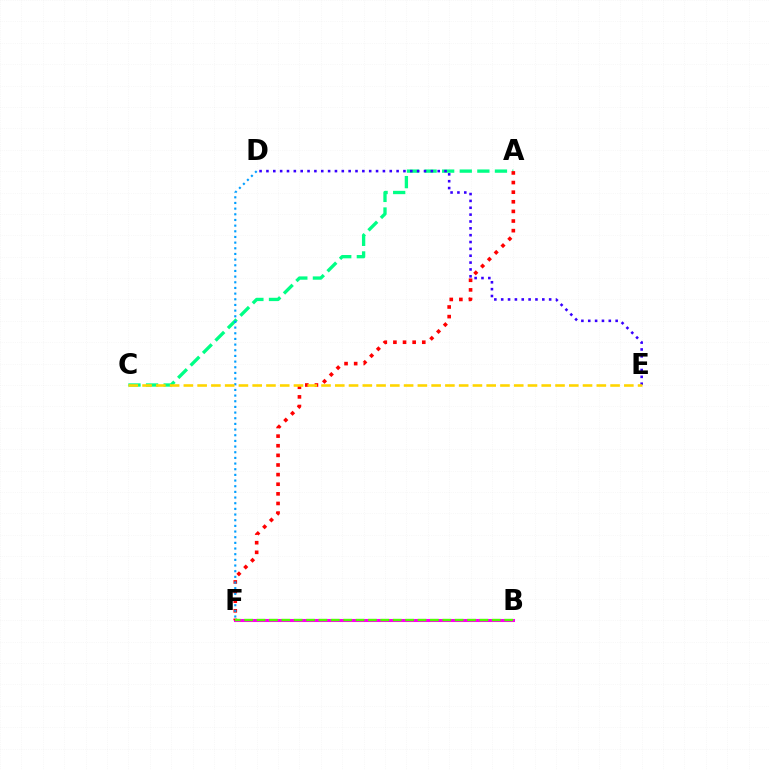{('A', 'C'): [{'color': '#00ff86', 'line_style': 'dashed', 'thickness': 2.39}], ('B', 'F'): [{'color': '#ff00ed', 'line_style': 'solid', 'thickness': 2.22}, {'color': '#4fff00', 'line_style': 'dashed', 'thickness': 1.68}], ('A', 'F'): [{'color': '#ff0000', 'line_style': 'dotted', 'thickness': 2.61}], ('D', 'E'): [{'color': '#3700ff', 'line_style': 'dotted', 'thickness': 1.86}], ('D', 'F'): [{'color': '#009eff', 'line_style': 'dotted', 'thickness': 1.54}], ('C', 'E'): [{'color': '#ffd500', 'line_style': 'dashed', 'thickness': 1.87}]}